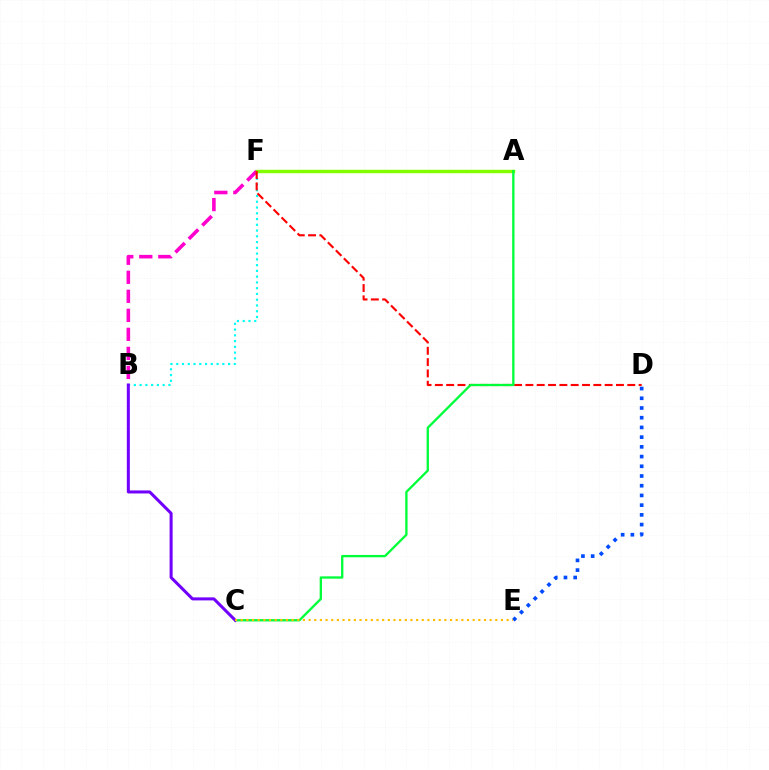{('B', 'F'): [{'color': '#00fff6', 'line_style': 'dotted', 'thickness': 1.57}, {'color': '#ff00cf', 'line_style': 'dashed', 'thickness': 2.58}], ('D', 'E'): [{'color': '#004bff', 'line_style': 'dotted', 'thickness': 2.64}], ('A', 'F'): [{'color': '#84ff00', 'line_style': 'solid', 'thickness': 2.49}], ('D', 'F'): [{'color': '#ff0000', 'line_style': 'dashed', 'thickness': 1.54}], ('A', 'C'): [{'color': '#00ff39', 'line_style': 'solid', 'thickness': 1.67}], ('B', 'C'): [{'color': '#7200ff', 'line_style': 'solid', 'thickness': 2.18}], ('C', 'E'): [{'color': '#ffbd00', 'line_style': 'dotted', 'thickness': 1.54}]}